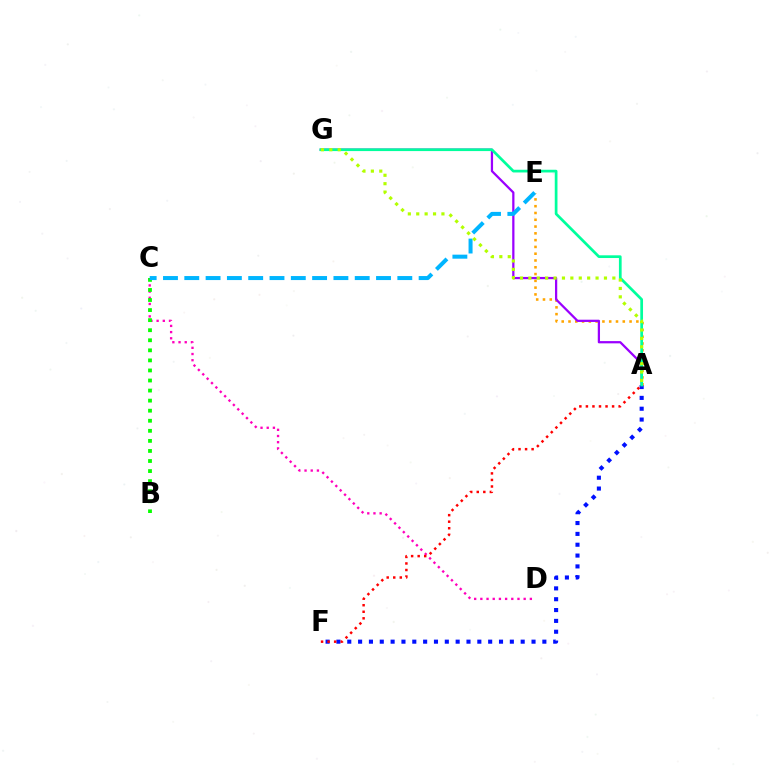{('A', 'F'): [{'color': '#0010ff', 'line_style': 'dotted', 'thickness': 2.94}, {'color': '#ff0000', 'line_style': 'dotted', 'thickness': 1.78}], ('C', 'D'): [{'color': '#ff00bd', 'line_style': 'dotted', 'thickness': 1.68}], ('A', 'E'): [{'color': '#ffa500', 'line_style': 'dotted', 'thickness': 1.84}], ('A', 'G'): [{'color': '#9b00ff', 'line_style': 'solid', 'thickness': 1.62}, {'color': '#00ff9d', 'line_style': 'solid', 'thickness': 1.95}, {'color': '#b3ff00', 'line_style': 'dotted', 'thickness': 2.28}], ('B', 'C'): [{'color': '#08ff00', 'line_style': 'dotted', 'thickness': 2.73}], ('C', 'E'): [{'color': '#00b5ff', 'line_style': 'dashed', 'thickness': 2.89}]}